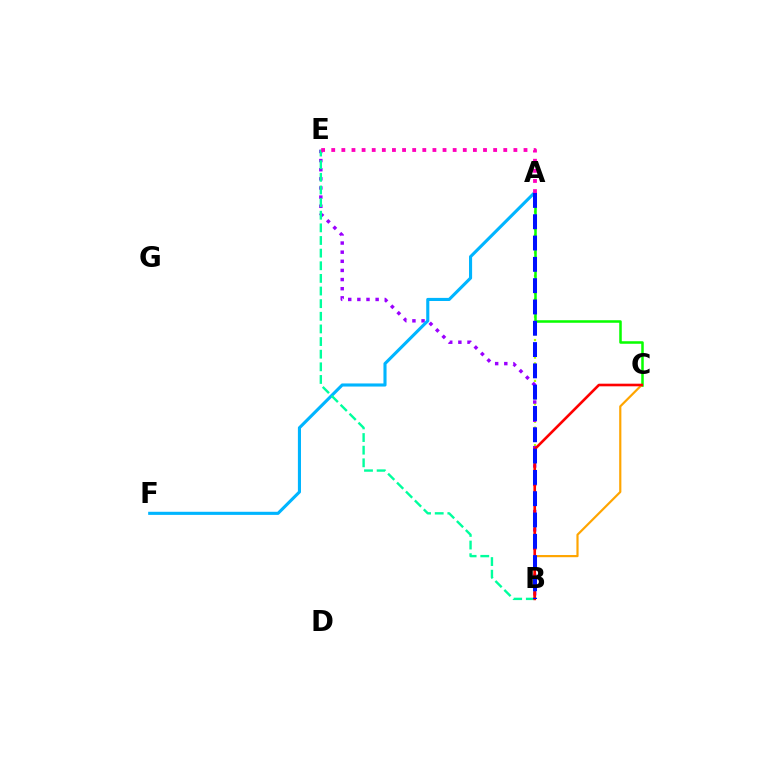{('A', 'B'): [{'color': '#b3ff00', 'line_style': 'dotted', 'thickness': 1.59}, {'color': '#0010ff', 'line_style': 'dashed', 'thickness': 2.89}], ('A', 'C'): [{'color': '#08ff00', 'line_style': 'solid', 'thickness': 1.82}], ('B', 'E'): [{'color': '#9b00ff', 'line_style': 'dotted', 'thickness': 2.48}, {'color': '#00ff9d', 'line_style': 'dashed', 'thickness': 1.72}], ('A', 'F'): [{'color': '#00b5ff', 'line_style': 'solid', 'thickness': 2.23}], ('B', 'C'): [{'color': '#ffa500', 'line_style': 'solid', 'thickness': 1.57}, {'color': '#ff0000', 'line_style': 'solid', 'thickness': 1.89}], ('A', 'E'): [{'color': '#ff00bd', 'line_style': 'dotted', 'thickness': 2.75}]}